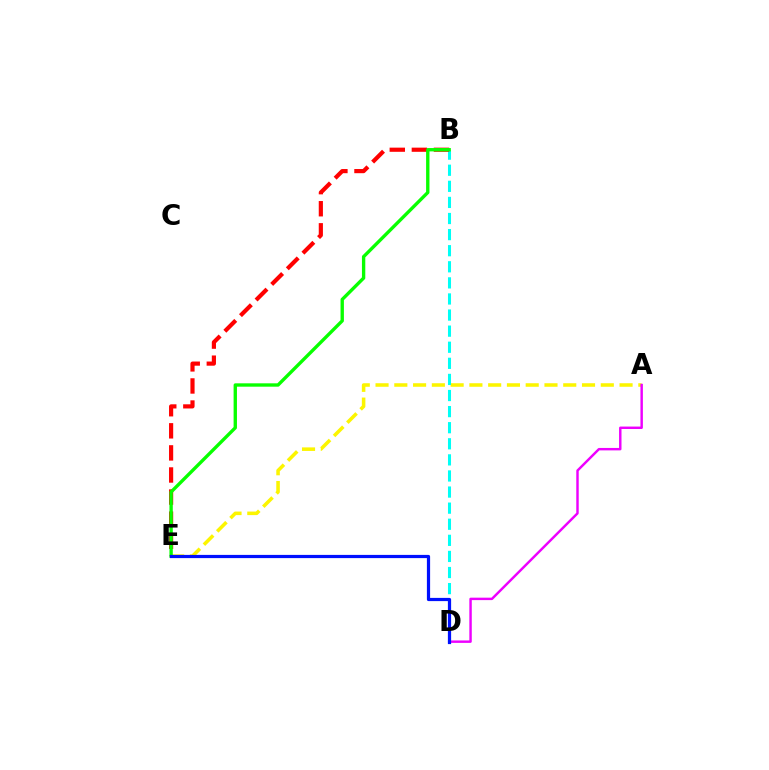{('A', 'E'): [{'color': '#fcf500', 'line_style': 'dashed', 'thickness': 2.55}], ('B', 'D'): [{'color': '#00fff6', 'line_style': 'dashed', 'thickness': 2.19}], ('A', 'D'): [{'color': '#ee00ff', 'line_style': 'solid', 'thickness': 1.76}], ('B', 'E'): [{'color': '#ff0000', 'line_style': 'dashed', 'thickness': 3.0}, {'color': '#08ff00', 'line_style': 'solid', 'thickness': 2.42}], ('D', 'E'): [{'color': '#0010ff', 'line_style': 'solid', 'thickness': 2.31}]}